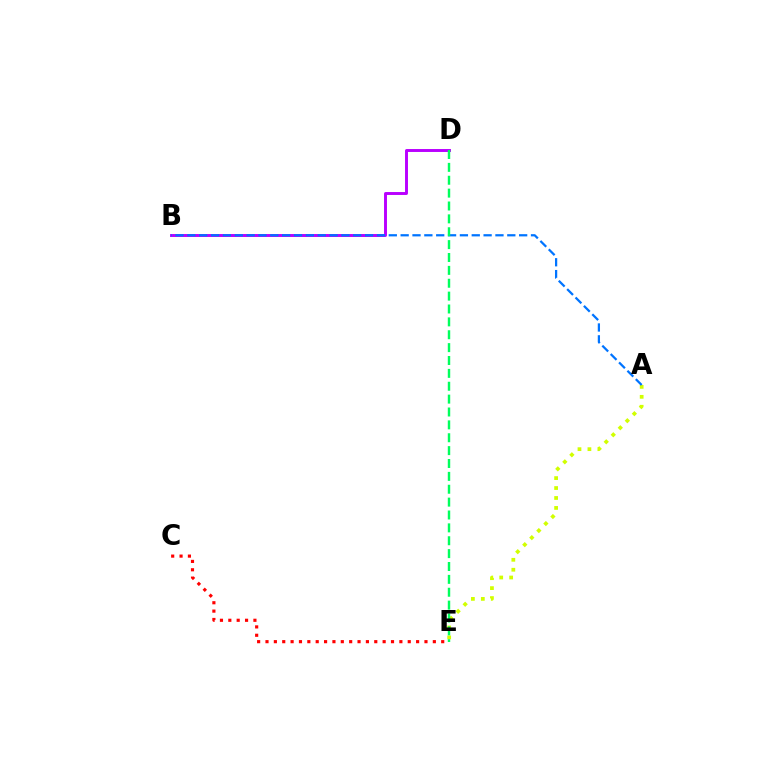{('B', 'D'): [{'color': '#b900ff', 'line_style': 'solid', 'thickness': 2.11}], ('C', 'E'): [{'color': '#ff0000', 'line_style': 'dotted', 'thickness': 2.27}], ('A', 'E'): [{'color': '#d1ff00', 'line_style': 'dotted', 'thickness': 2.7}], ('A', 'B'): [{'color': '#0074ff', 'line_style': 'dashed', 'thickness': 1.61}], ('D', 'E'): [{'color': '#00ff5c', 'line_style': 'dashed', 'thickness': 1.75}]}